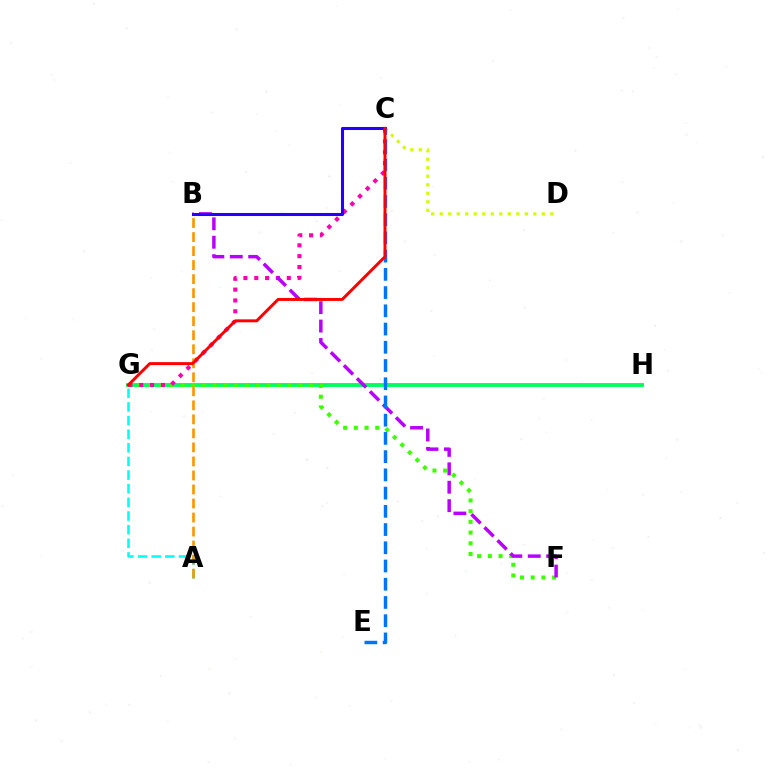{('G', 'H'): [{'color': '#00ff5c', 'line_style': 'solid', 'thickness': 2.79}], ('F', 'G'): [{'color': '#3dff00', 'line_style': 'dotted', 'thickness': 2.91}], ('C', 'D'): [{'color': '#d1ff00', 'line_style': 'dotted', 'thickness': 2.31}], ('C', 'G'): [{'color': '#ff00ac', 'line_style': 'dotted', 'thickness': 2.95}, {'color': '#ff0000', 'line_style': 'solid', 'thickness': 2.13}], ('A', 'G'): [{'color': '#00fff6', 'line_style': 'dashed', 'thickness': 1.85}], ('A', 'B'): [{'color': '#ff9400', 'line_style': 'dashed', 'thickness': 1.9}], ('B', 'F'): [{'color': '#b900ff', 'line_style': 'dashed', 'thickness': 2.5}], ('B', 'C'): [{'color': '#2500ff', 'line_style': 'solid', 'thickness': 2.2}], ('C', 'E'): [{'color': '#0074ff', 'line_style': 'dashed', 'thickness': 2.48}]}